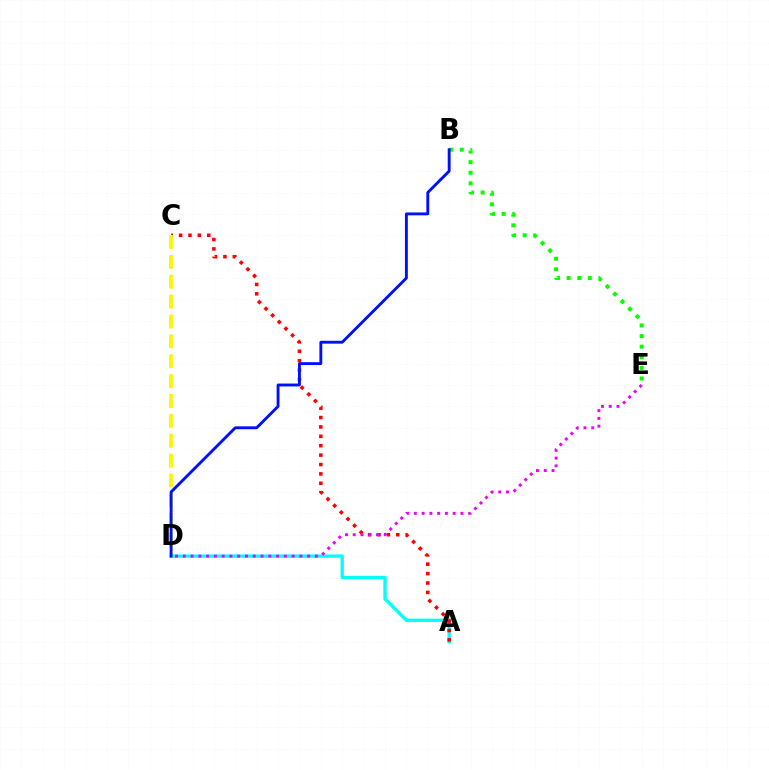{('A', 'D'): [{'color': '#00fff6', 'line_style': 'solid', 'thickness': 2.38}], ('A', 'C'): [{'color': '#ff0000', 'line_style': 'dotted', 'thickness': 2.55}], ('D', 'E'): [{'color': '#ee00ff', 'line_style': 'dotted', 'thickness': 2.11}], ('B', 'E'): [{'color': '#08ff00', 'line_style': 'dotted', 'thickness': 2.88}], ('C', 'D'): [{'color': '#fcf500', 'line_style': 'dashed', 'thickness': 2.7}], ('B', 'D'): [{'color': '#0010ff', 'line_style': 'solid', 'thickness': 2.07}]}